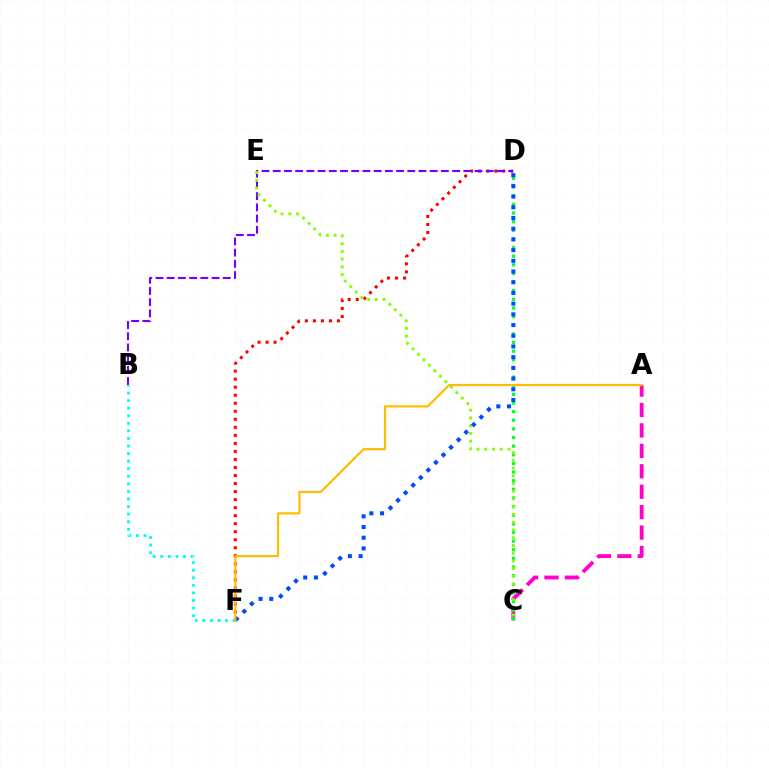{('A', 'C'): [{'color': '#ff00cf', 'line_style': 'dashed', 'thickness': 2.78}], ('C', 'D'): [{'color': '#00ff39', 'line_style': 'dotted', 'thickness': 2.35}], ('D', 'F'): [{'color': '#ff0000', 'line_style': 'dotted', 'thickness': 2.18}, {'color': '#004bff', 'line_style': 'dotted', 'thickness': 2.91}], ('B', 'D'): [{'color': '#7200ff', 'line_style': 'dashed', 'thickness': 1.52}], ('C', 'E'): [{'color': '#84ff00', 'line_style': 'dotted', 'thickness': 2.1}], ('B', 'F'): [{'color': '#00fff6', 'line_style': 'dotted', 'thickness': 2.06}], ('A', 'F'): [{'color': '#ffbd00', 'line_style': 'solid', 'thickness': 1.58}]}